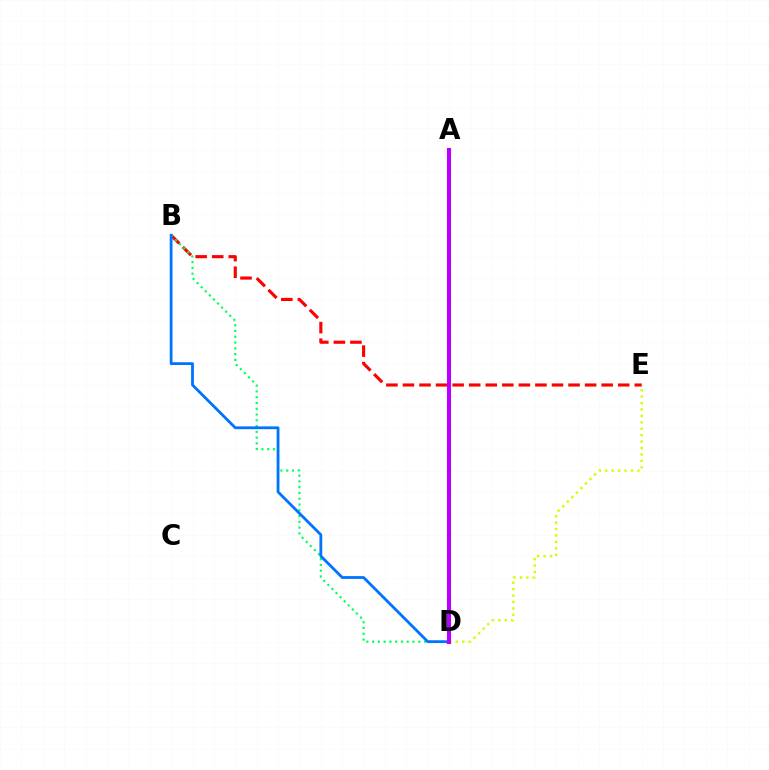{('B', 'E'): [{'color': '#ff0000', 'line_style': 'dashed', 'thickness': 2.25}], ('D', 'E'): [{'color': '#d1ff00', 'line_style': 'dotted', 'thickness': 1.75}], ('B', 'D'): [{'color': '#00ff5c', 'line_style': 'dotted', 'thickness': 1.57}, {'color': '#0074ff', 'line_style': 'solid', 'thickness': 2.01}], ('A', 'D'): [{'color': '#b900ff', 'line_style': 'solid', 'thickness': 2.93}]}